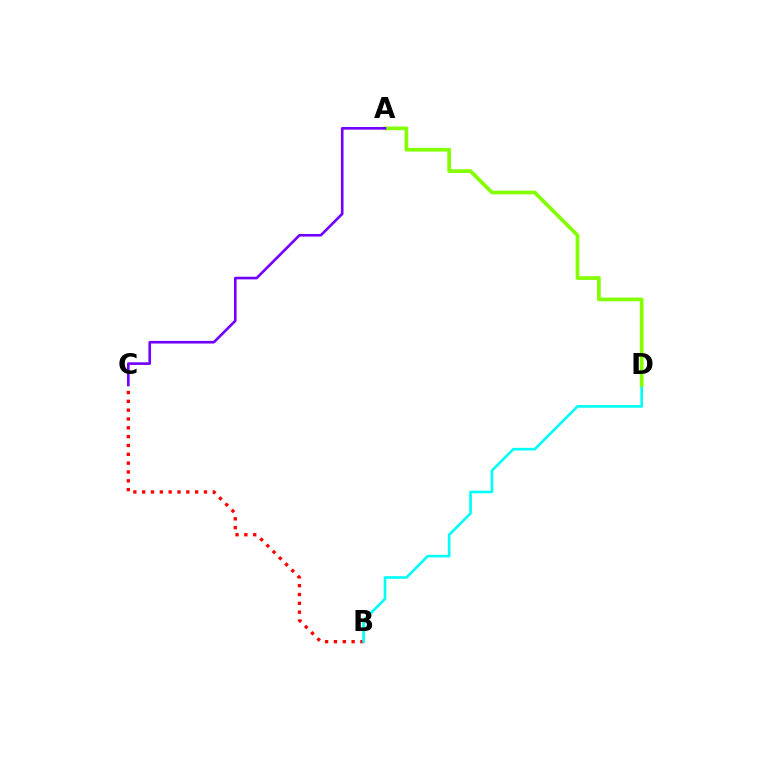{('B', 'C'): [{'color': '#ff0000', 'line_style': 'dotted', 'thickness': 2.4}], ('B', 'D'): [{'color': '#00fff6', 'line_style': 'solid', 'thickness': 1.91}], ('A', 'D'): [{'color': '#84ff00', 'line_style': 'solid', 'thickness': 2.68}], ('A', 'C'): [{'color': '#7200ff', 'line_style': 'solid', 'thickness': 1.89}]}